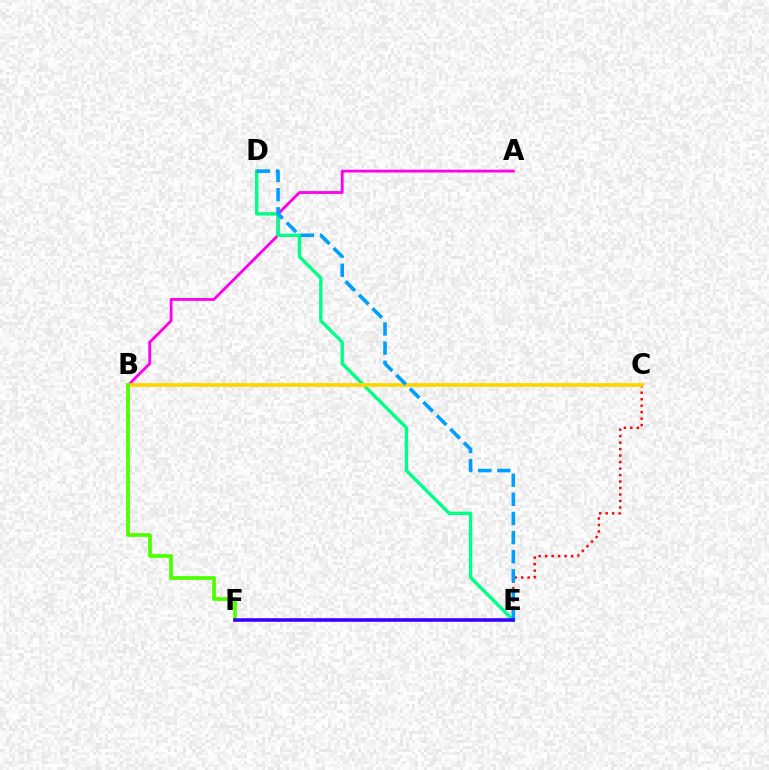{('A', 'B'): [{'color': '#ff00ed', 'line_style': 'solid', 'thickness': 2.03}], ('D', 'E'): [{'color': '#00ff86', 'line_style': 'solid', 'thickness': 2.44}, {'color': '#009eff', 'line_style': 'dashed', 'thickness': 2.6}], ('C', 'E'): [{'color': '#ff0000', 'line_style': 'dotted', 'thickness': 1.76}], ('B', 'C'): [{'color': '#ffd500', 'line_style': 'solid', 'thickness': 2.7}], ('B', 'F'): [{'color': '#4fff00', 'line_style': 'solid', 'thickness': 2.7}], ('E', 'F'): [{'color': '#3700ff', 'line_style': 'solid', 'thickness': 2.57}]}